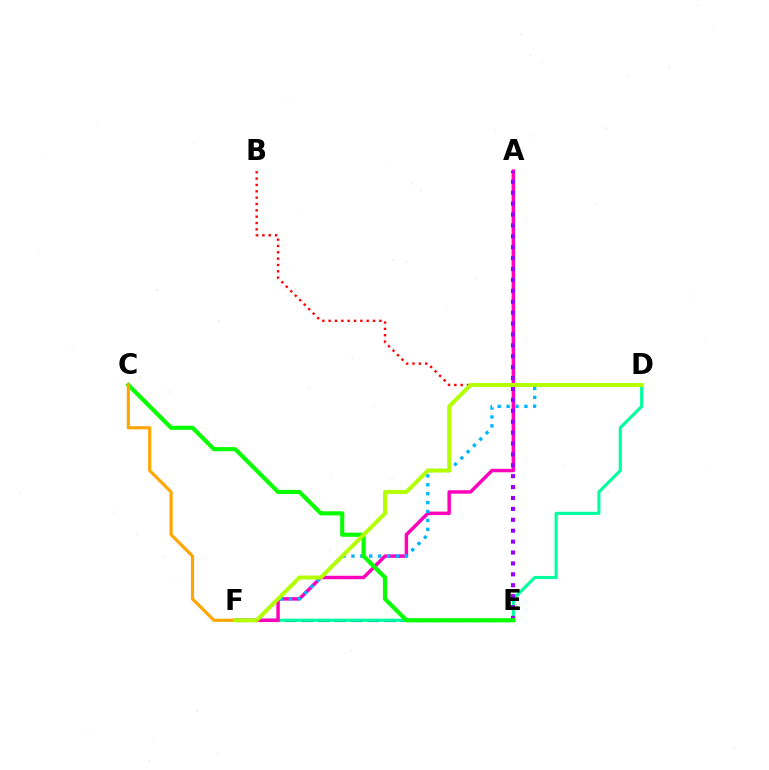{('E', 'F'): [{'color': '#0010ff', 'line_style': 'dashed', 'thickness': 2.24}], ('D', 'F'): [{'color': '#00ff9d', 'line_style': 'solid', 'thickness': 2.24}, {'color': '#00b5ff', 'line_style': 'dotted', 'thickness': 2.42}, {'color': '#b3ff00', 'line_style': 'solid', 'thickness': 2.85}], ('A', 'F'): [{'color': '#ff00bd', 'line_style': 'solid', 'thickness': 2.5}], ('B', 'D'): [{'color': '#ff0000', 'line_style': 'dotted', 'thickness': 1.72}], ('A', 'E'): [{'color': '#9b00ff', 'line_style': 'dotted', 'thickness': 2.96}], ('C', 'E'): [{'color': '#08ff00', 'line_style': 'solid', 'thickness': 2.98}], ('C', 'F'): [{'color': '#ffa500', 'line_style': 'solid', 'thickness': 2.27}]}